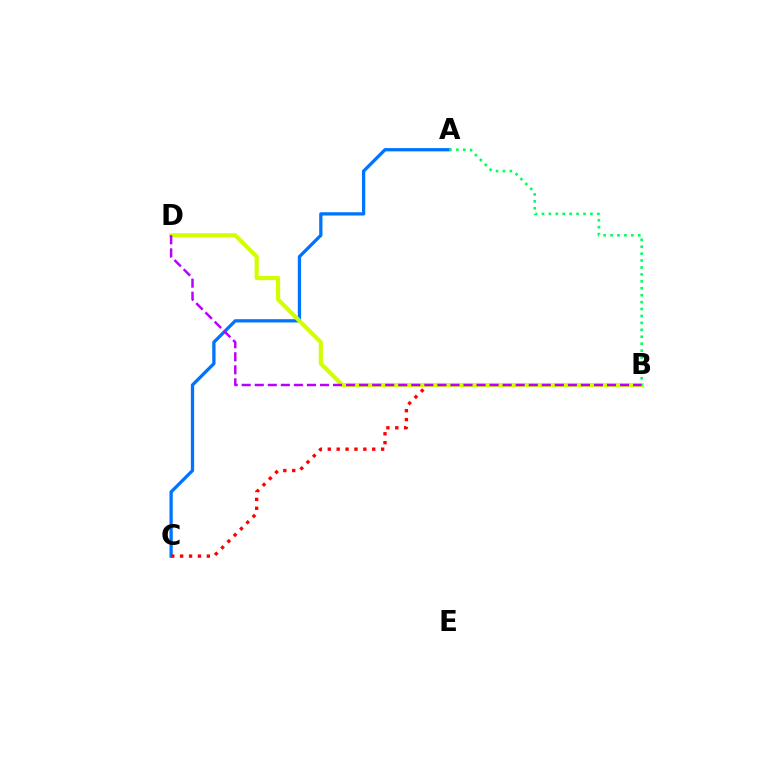{('A', 'C'): [{'color': '#0074ff', 'line_style': 'solid', 'thickness': 2.36}], ('B', 'C'): [{'color': '#ff0000', 'line_style': 'dotted', 'thickness': 2.42}], ('B', 'D'): [{'color': '#d1ff00', 'line_style': 'solid', 'thickness': 2.98}, {'color': '#b900ff', 'line_style': 'dashed', 'thickness': 1.77}], ('A', 'B'): [{'color': '#00ff5c', 'line_style': 'dotted', 'thickness': 1.88}]}